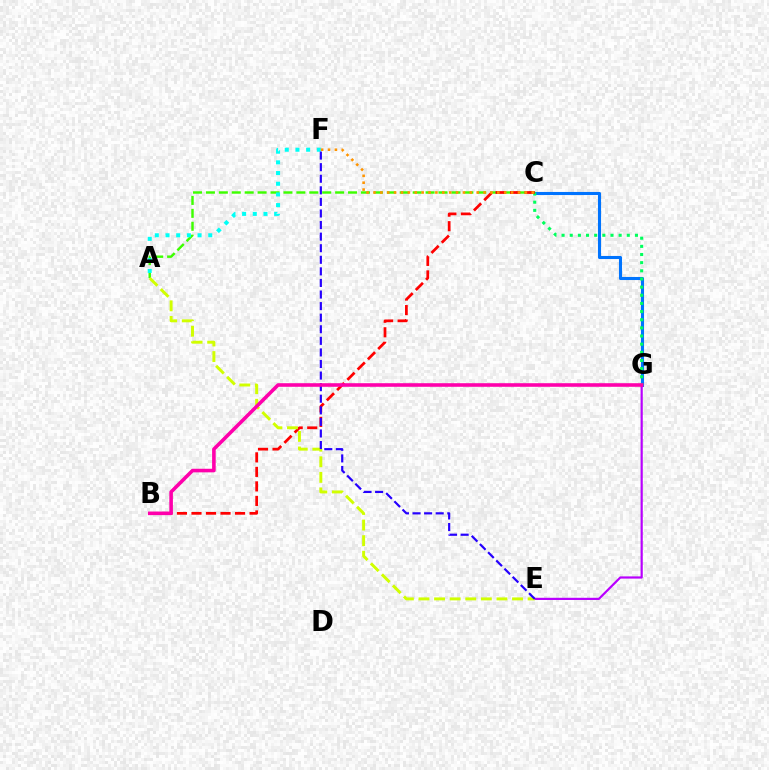{('C', 'G'): [{'color': '#0074ff', 'line_style': 'solid', 'thickness': 2.22}, {'color': '#00ff5c', 'line_style': 'dotted', 'thickness': 2.21}], ('E', 'G'): [{'color': '#b900ff', 'line_style': 'solid', 'thickness': 1.59}], ('A', 'C'): [{'color': '#3dff00', 'line_style': 'dashed', 'thickness': 1.76}], ('B', 'C'): [{'color': '#ff0000', 'line_style': 'dashed', 'thickness': 1.97}], ('A', 'F'): [{'color': '#00fff6', 'line_style': 'dotted', 'thickness': 2.9}], ('A', 'E'): [{'color': '#d1ff00', 'line_style': 'dashed', 'thickness': 2.12}], ('C', 'F'): [{'color': '#ff9400', 'line_style': 'dotted', 'thickness': 1.87}], ('E', 'F'): [{'color': '#2500ff', 'line_style': 'dashed', 'thickness': 1.57}], ('B', 'G'): [{'color': '#ff00ac', 'line_style': 'solid', 'thickness': 2.58}]}